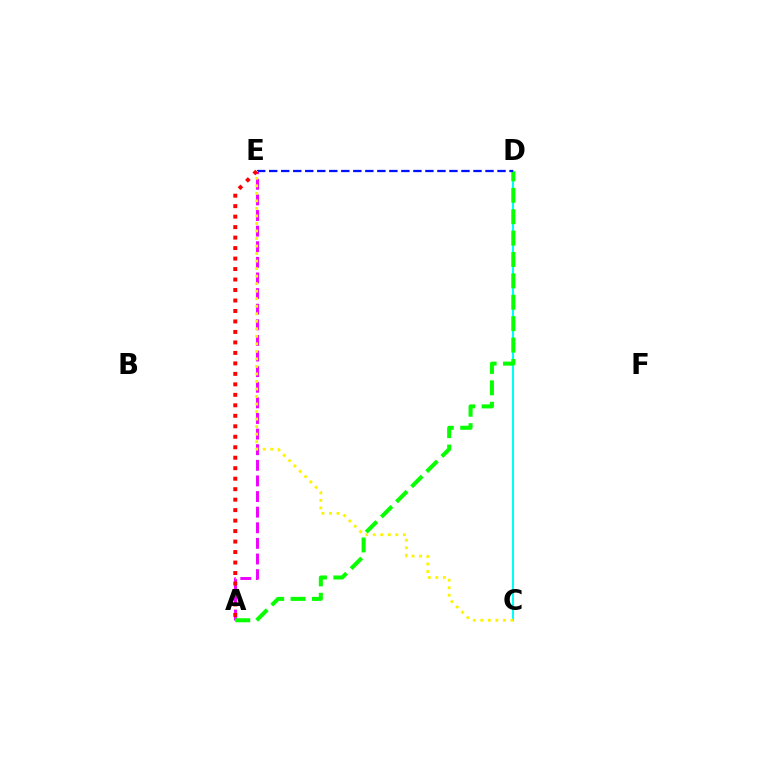{('C', 'D'): [{'color': '#00fff6', 'line_style': 'solid', 'thickness': 1.5}], ('A', 'E'): [{'color': '#ee00ff', 'line_style': 'dashed', 'thickness': 2.12}, {'color': '#ff0000', 'line_style': 'dotted', 'thickness': 2.85}], ('A', 'D'): [{'color': '#08ff00', 'line_style': 'dashed', 'thickness': 2.91}], ('D', 'E'): [{'color': '#0010ff', 'line_style': 'dashed', 'thickness': 1.63}], ('C', 'E'): [{'color': '#fcf500', 'line_style': 'dotted', 'thickness': 2.04}]}